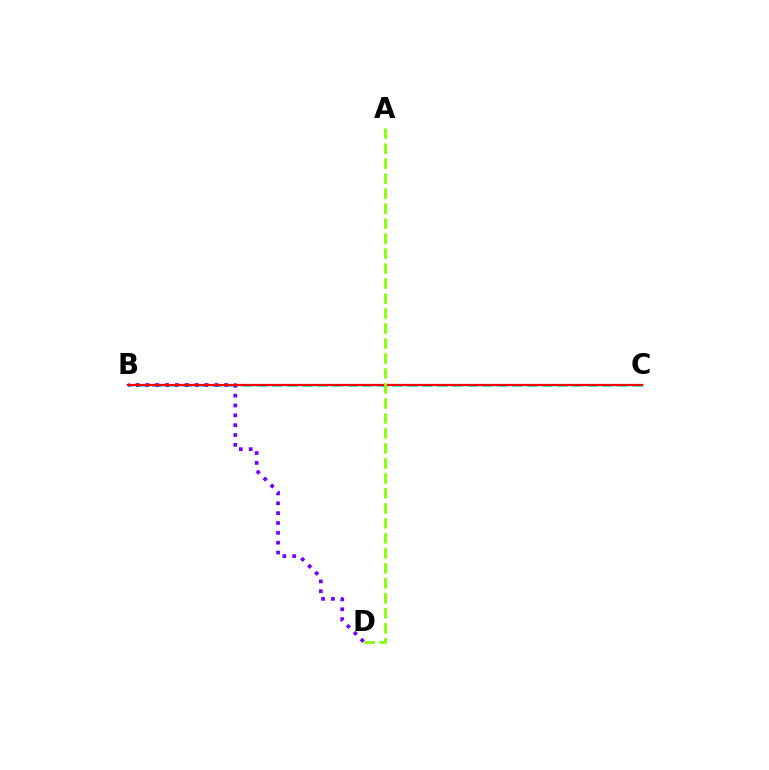{('B', 'C'): [{'color': '#00fff6', 'line_style': 'dashed', 'thickness': 2.04}, {'color': '#ff0000', 'line_style': 'solid', 'thickness': 1.62}], ('B', 'D'): [{'color': '#7200ff', 'line_style': 'dotted', 'thickness': 2.68}], ('A', 'D'): [{'color': '#84ff00', 'line_style': 'dashed', 'thickness': 2.04}]}